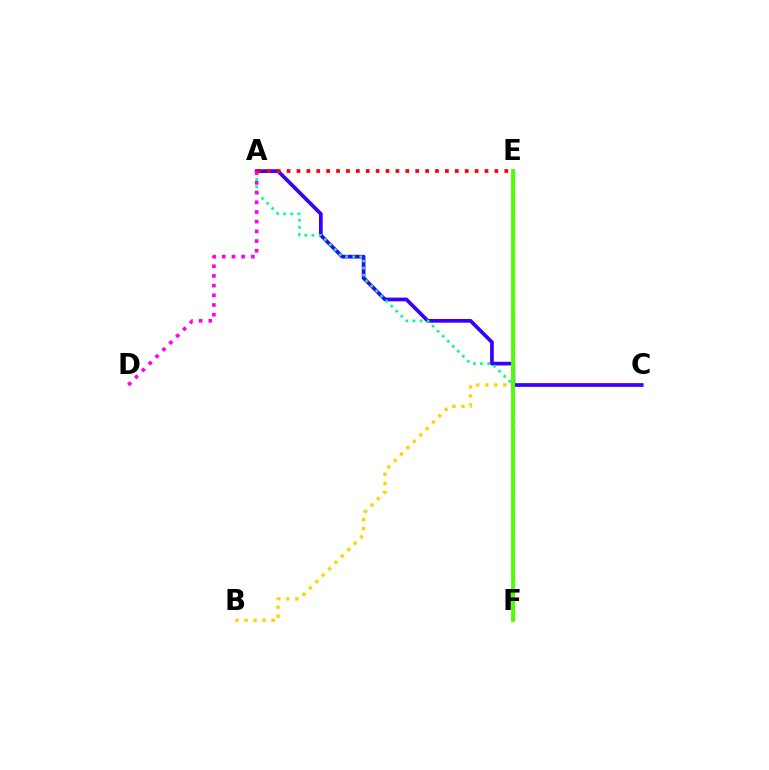{('A', 'C'): [{'color': '#3700ff', 'line_style': 'solid', 'thickness': 2.68}], ('E', 'F'): [{'color': '#009eff', 'line_style': 'dotted', 'thickness': 2.34}, {'color': '#4fff00', 'line_style': 'solid', 'thickness': 2.78}], ('B', 'E'): [{'color': '#ffd500', 'line_style': 'dotted', 'thickness': 2.45}], ('A', 'F'): [{'color': '#00ff86', 'line_style': 'dotted', 'thickness': 1.93}], ('A', 'D'): [{'color': '#ff00ed', 'line_style': 'dotted', 'thickness': 2.64}], ('A', 'E'): [{'color': '#ff0000', 'line_style': 'dotted', 'thickness': 2.69}]}